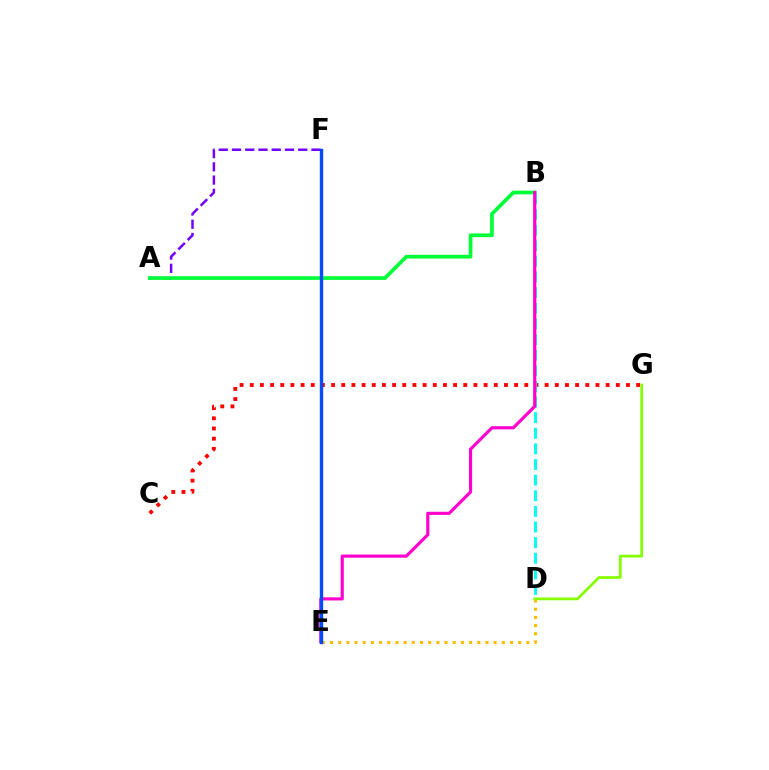{('A', 'F'): [{'color': '#7200ff', 'line_style': 'dashed', 'thickness': 1.8}], ('D', 'E'): [{'color': '#ffbd00', 'line_style': 'dotted', 'thickness': 2.22}], ('C', 'G'): [{'color': '#ff0000', 'line_style': 'dotted', 'thickness': 2.76}], ('A', 'B'): [{'color': '#00ff39', 'line_style': 'solid', 'thickness': 2.67}], ('B', 'D'): [{'color': '#00fff6', 'line_style': 'dashed', 'thickness': 2.12}], ('D', 'G'): [{'color': '#84ff00', 'line_style': 'solid', 'thickness': 1.97}], ('B', 'E'): [{'color': '#ff00cf', 'line_style': 'solid', 'thickness': 2.27}], ('E', 'F'): [{'color': '#004bff', 'line_style': 'solid', 'thickness': 2.44}]}